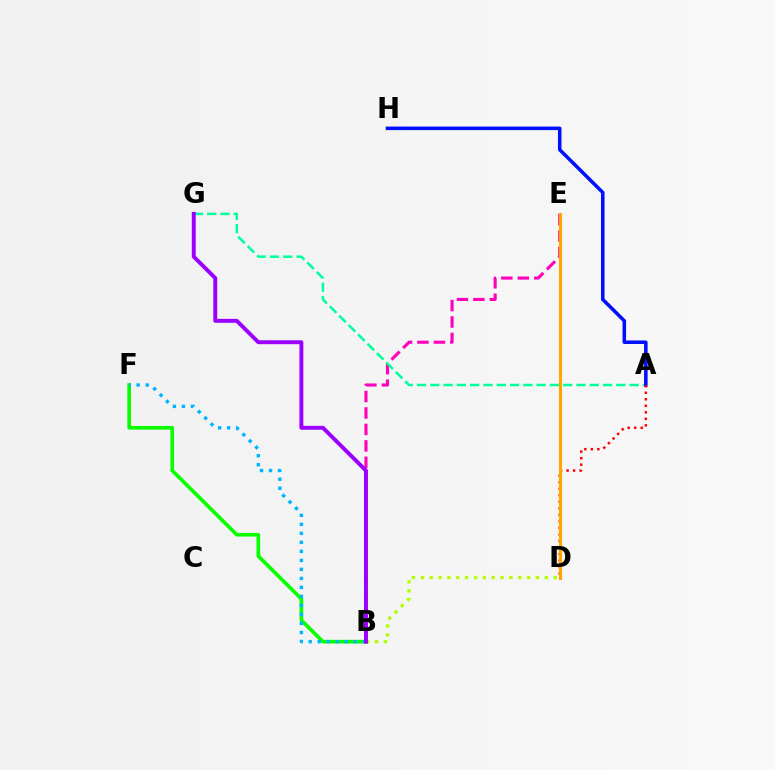{('B', 'F'): [{'color': '#08ff00', 'line_style': 'solid', 'thickness': 2.63}, {'color': '#00b5ff', 'line_style': 'dotted', 'thickness': 2.45}], ('B', 'E'): [{'color': '#ff00bd', 'line_style': 'dashed', 'thickness': 2.24}], ('B', 'D'): [{'color': '#b3ff00', 'line_style': 'dotted', 'thickness': 2.41}], ('A', 'G'): [{'color': '#00ff9d', 'line_style': 'dashed', 'thickness': 1.8}], ('A', 'H'): [{'color': '#0010ff', 'line_style': 'solid', 'thickness': 2.55}], ('B', 'G'): [{'color': '#9b00ff', 'line_style': 'solid', 'thickness': 2.83}], ('A', 'D'): [{'color': '#ff0000', 'line_style': 'dotted', 'thickness': 1.77}], ('D', 'E'): [{'color': '#ffa500', 'line_style': 'solid', 'thickness': 2.22}]}